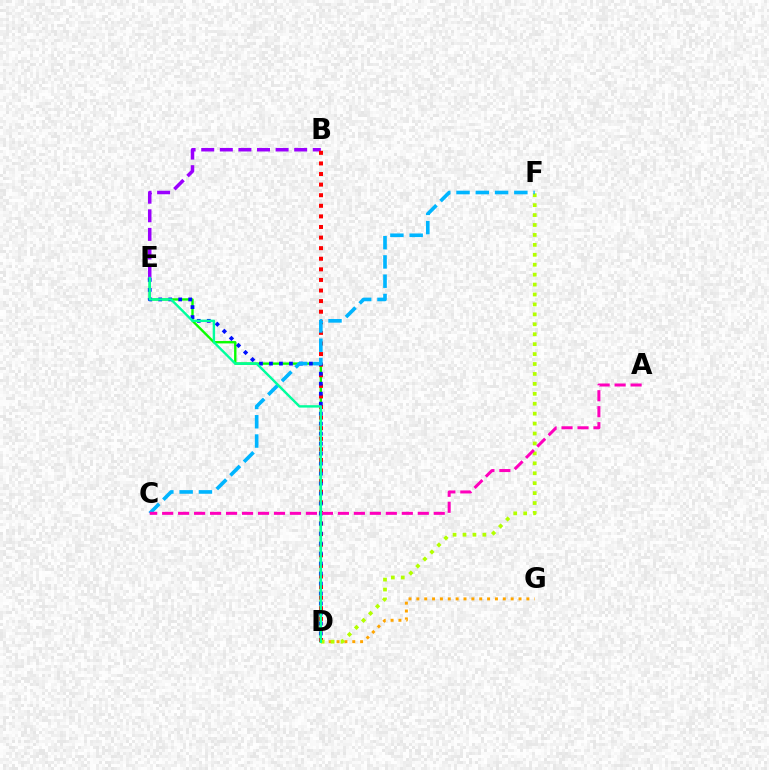{('D', 'G'): [{'color': '#ffa500', 'line_style': 'dotted', 'thickness': 2.14}], ('D', 'E'): [{'color': '#08ff00', 'line_style': 'solid', 'thickness': 1.71}, {'color': '#0010ff', 'line_style': 'dotted', 'thickness': 2.71}, {'color': '#00ff9d', 'line_style': 'solid', 'thickness': 1.73}], ('B', 'E'): [{'color': '#9b00ff', 'line_style': 'dashed', 'thickness': 2.53}], ('B', 'D'): [{'color': '#ff0000', 'line_style': 'dotted', 'thickness': 2.88}], ('D', 'F'): [{'color': '#b3ff00', 'line_style': 'dotted', 'thickness': 2.7}], ('C', 'F'): [{'color': '#00b5ff', 'line_style': 'dashed', 'thickness': 2.62}], ('A', 'C'): [{'color': '#ff00bd', 'line_style': 'dashed', 'thickness': 2.17}]}